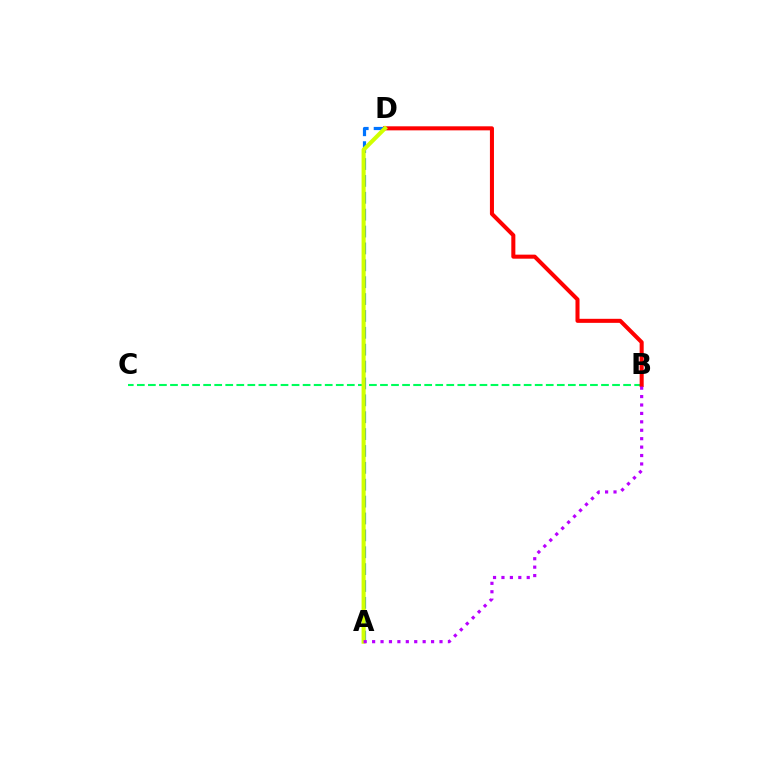{('B', 'C'): [{'color': '#00ff5c', 'line_style': 'dashed', 'thickness': 1.5}], ('B', 'D'): [{'color': '#ff0000', 'line_style': 'solid', 'thickness': 2.91}], ('A', 'D'): [{'color': '#0074ff', 'line_style': 'dashed', 'thickness': 2.29}, {'color': '#d1ff00', 'line_style': 'solid', 'thickness': 2.94}], ('A', 'B'): [{'color': '#b900ff', 'line_style': 'dotted', 'thickness': 2.29}]}